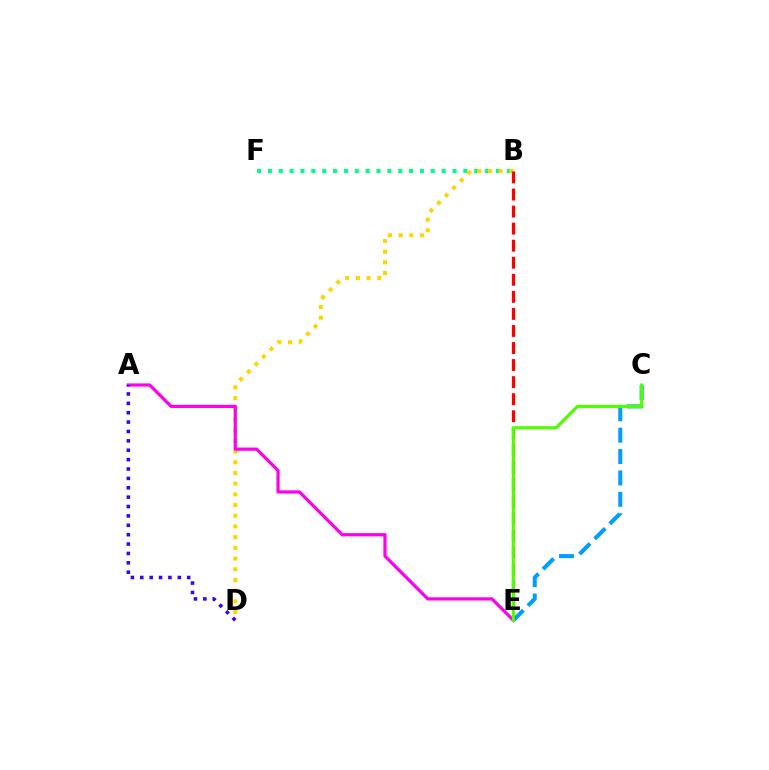{('C', 'E'): [{'color': '#009eff', 'line_style': 'dashed', 'thickness': 2.9}, {'color': '#4fff00', 'line_style': 'solid', 'thickness': 2.29}], ('B', 'F'): [{'color': '#00ff86', 'line_style': 'dotted', 'thickness': 2.95}], ('B', 'D'): [{'color': '#ffd500', 'line_style': 'dotted', 'thickness': 2.91}], ('A', 'E'): [{'color': '#ff00ed', 'line_style': 'solid', 'thickness': 2.31}], ('A', 'D'): [{'color': '#3700ff', 'line_style': 'dotted', 'thickness': 2.55}], ('B', 'E'): [{'color': '#ff0000', 'line_style': 'dashed', 'thickness': 2.32}]}